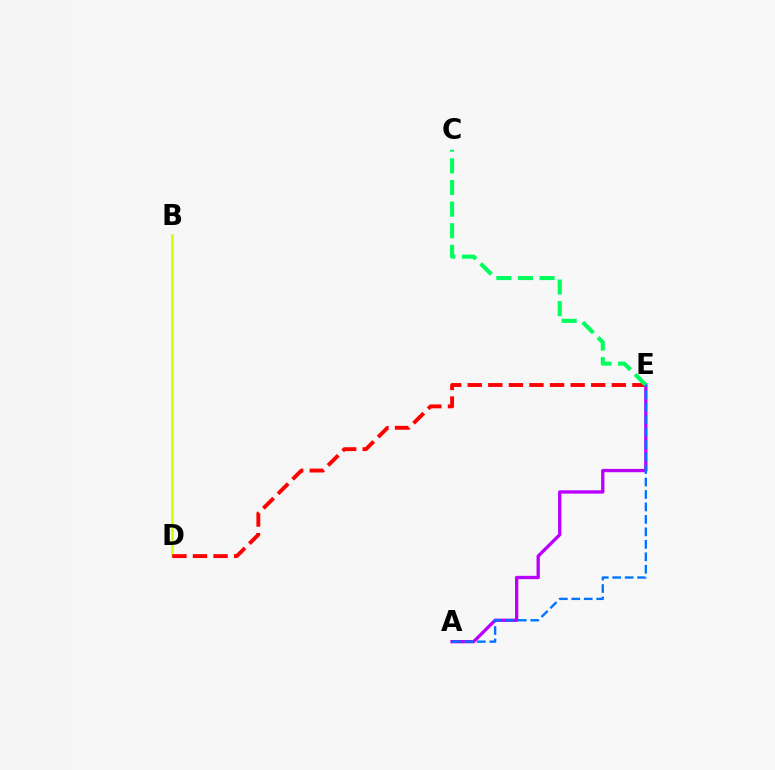{('B', 'D'): [{'color': '#d1ff00', 'line_style': 'solid', 'thickness': 1.82}], ('D', 'E'): [{'color': '#ff0000', 'line_style': 'dashed', 'thickness': 2.8}], ('A', 'E'): [{'color': '#b900ff', 'line_style': 'solid', 'thickness': 2.39}, {'color': '#0074ff', 'line_style': 'dashed', 'thickness': 1.69}], ('C', 'E'): [{'color': '#00ff5c', 'line_style': 'dashed', 'thickness': 2.94}]}